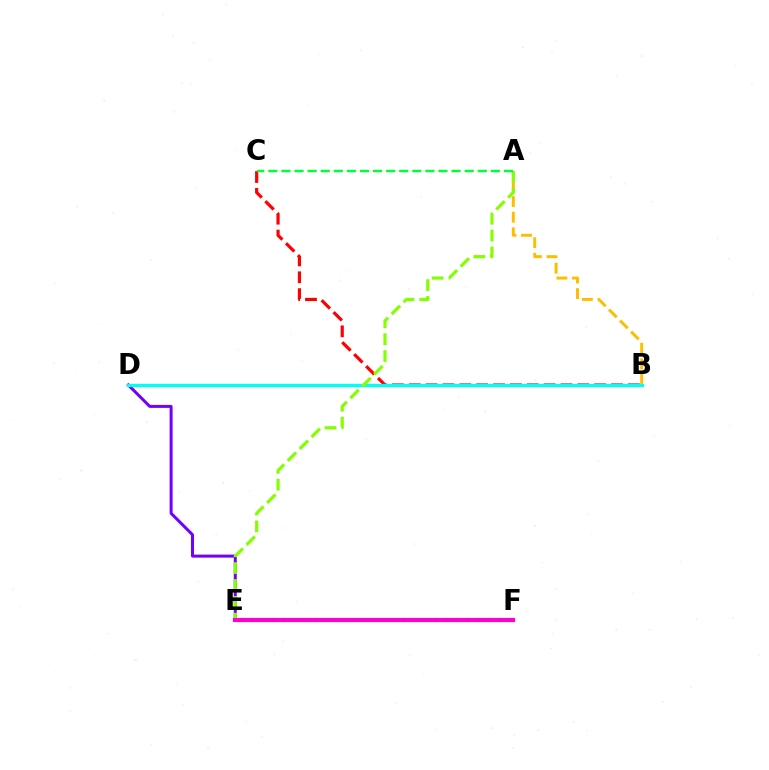{('A', 'B'): [{'color': '#ffbd00', 'line_style': 'dashed', 'thickness': 2.12}], ('B', 'C'): [{'color': '#ff0000', 'line_style': 'dashed', 'thickness': 2.29}], ('D', 'E'): [{'color': '#7200ff', 'line_style': 'solid', 'thickness': 2.17}], ('E', 'F'): [{'color': '#004bff', 'line_style': 'dotted', 'thickness': 2.93}, {'color': '#ff00cf', 'line_style': 'solid', 'thickness': 2.98}], ('B', 'D'): [{'color': '#00fff6', 'line_style': 'solid', 'thickness': 2.35}], ('A', 'E'): [{'color': '#84ff00', 'line_style': 'dashed', 'thickness': 2.29}], ('A', 'C'): [{'color': '#00ff39', 'line_style': 'dashed', 'thickness': 1.78}]}